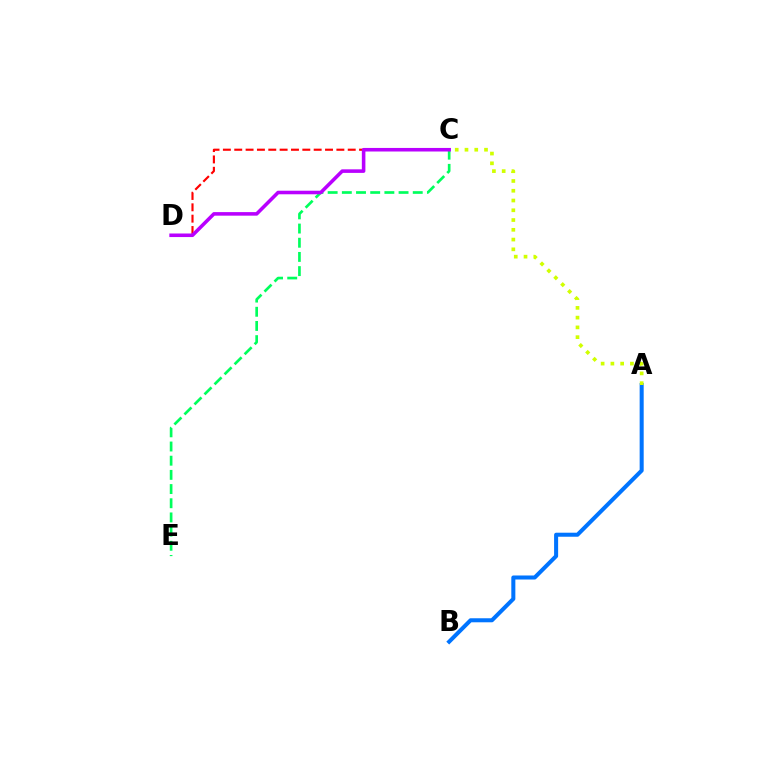{('A', 'B'): [{'color': '#0074ff', 'line_style': 'solid', 'thickness': 2.9}], ('C', 'E'): [{'color': '#00ff5c', 'line_style': 'dashed', 'thickness': 1.93}], ('A', 'C'): [{'color': '#d1ff00', 'line_style': 'dotted', 'thickness': 2.65}], ('C', 'D'): [{'color': '#ff0000', 'line_style': 'dashed', 'thickness': 1.54}, {'color': '#b900ff', 'line_style': 'solid', 'thickness': 2.56}]}